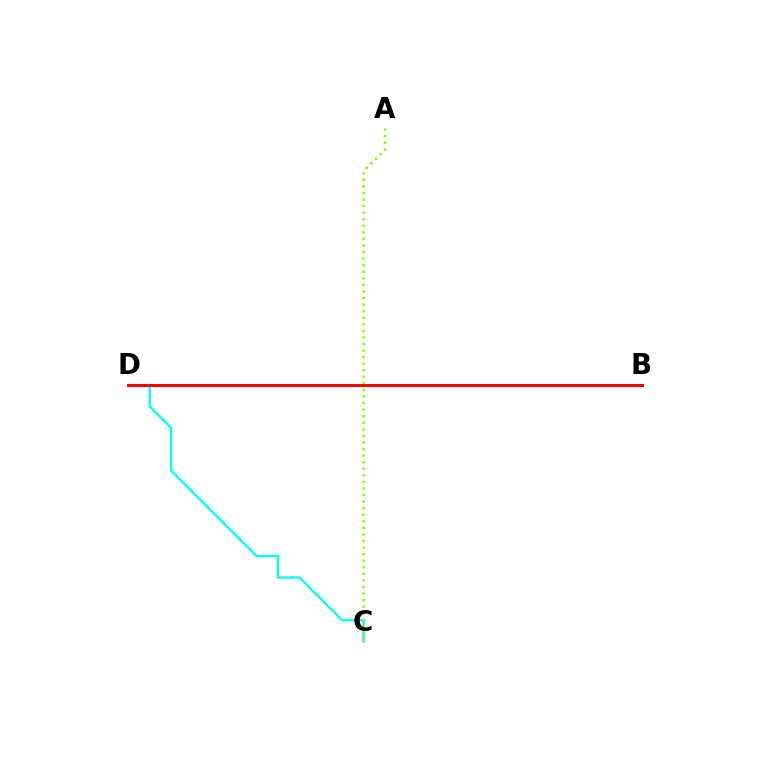{('B', 'D'): [{'color': '#7200ff', 'line_style': 'dashed', 'thickness': 1.89}, {'color': '#ff0000', 'line_style': 'solid', 'thickness': 2.14}], ('C', 'D'): [{'color': '#00fff6', 'line_style': 'solid', 'thickness': 1.68}], ('A', 'C'): [{'color': '#84ff00', 'line_style': 'dotted', 'thickness': 1.78}]}